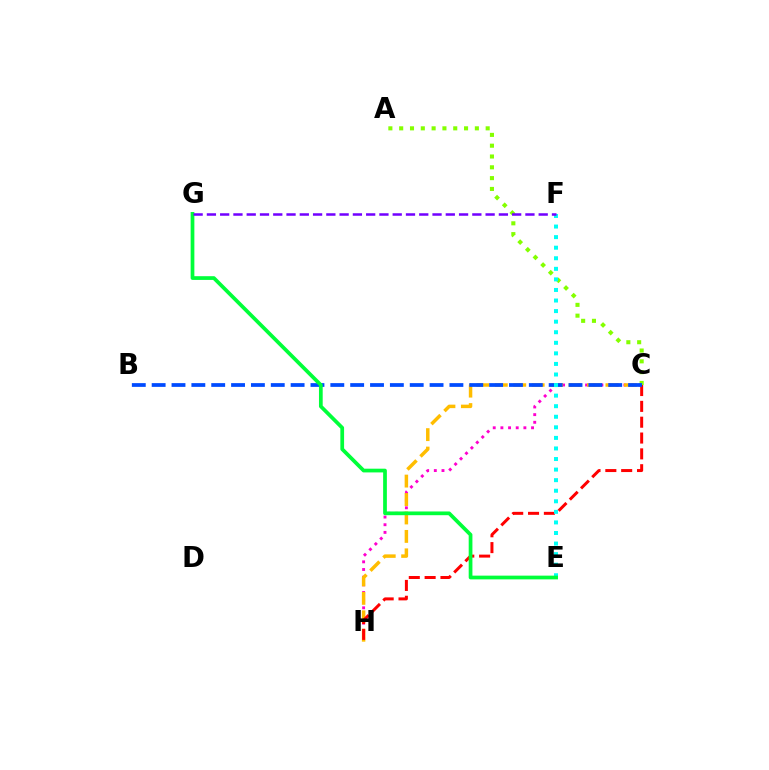{('C', 'H'): [{'color': '#ff00cf', 'line_style': 'dotted', 'thickness': 2.08}, {'color': '#ffbd00', 'line_style': 'dashed', 'thickness': 2.5}, {'color': '#ff0000', 'line_style': 'dashed', 'thickness': 2.15}], ('A', 'C'): [{'color': '#84ff00', 'line_style': 'dotted', 'thickness': 2.94}], ('B', 'C'): [{'color': '#004bff', 'line_style': 'dashed', 'thickness': 2.7}], ('E', 'F'): [{'color': '#00fff6', 'line_style': 'dotted', 'thickness': 2.87}], ('E', 'G'): [{'color': '#00ff39', 'line_style': 'solid', 'thickness': 2.68}], ('F', 'G'): [{'color': '#7200ff', 'line_style': 'dashed', 'thickness': 1.8}]}